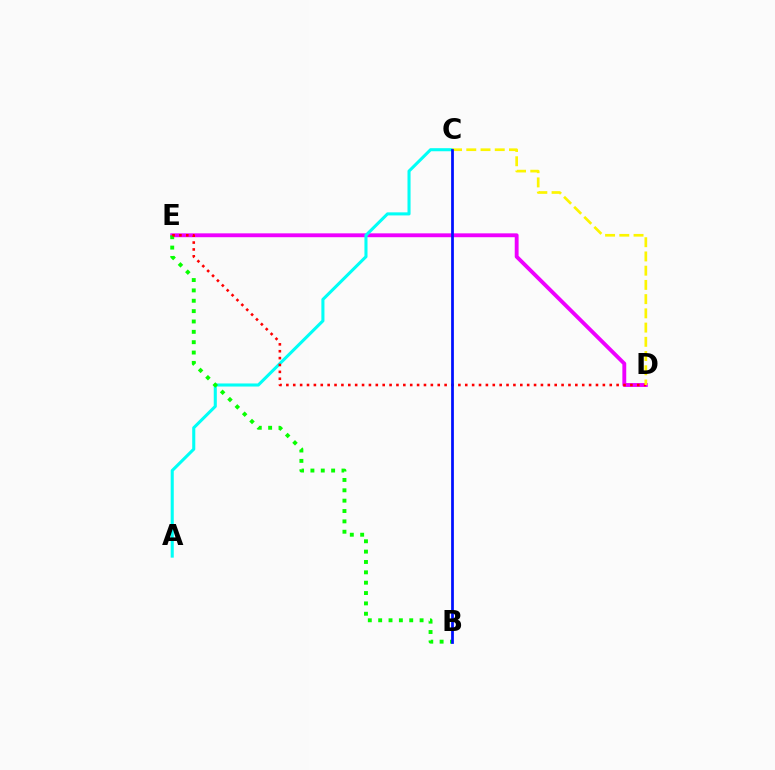{('D', 'E'): [{'color': '#ee00ff', 'line_style': 'solid', 'thickness': 2.78}, {'color': '#ff0000', 'line_style': 'dotted', 'thickness': 1.87}], ('A', 'C'): [{'color': '#00fff6', 'line_style': 'solid', 'thickness': 2.21}], ('B', 'E'): [{'color': '#08ff00', 'line_style': 'dotted', 'thickness': 2.81}], ('C', 'D'): [{'color': '#fcf500', 'line_style': 'dashed', 'thickness': 1.93}], ('B', 'C'): [{'color': '#0010ff', 'line_style': 'solid', 'thickness': 1.98}]}